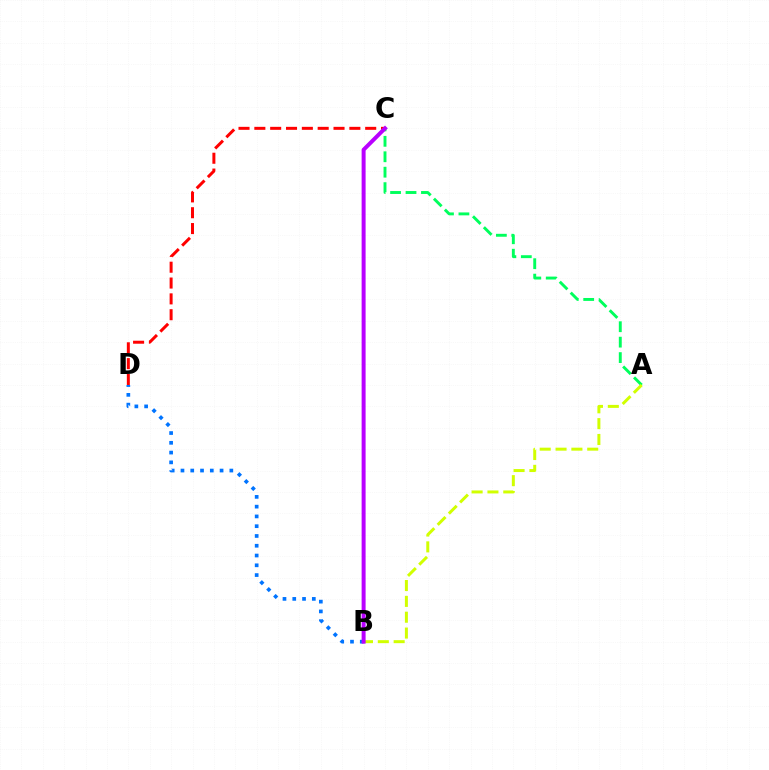{('B', 'D'): [{'color': '#0074ff', 'line_style': 'dotted', 'thickness': 2.66}], ('C', 'D'): [{'color': '#ff0000', 'line_style': 'dashed', 'thickness': 2.15}], ('A', 'C'): [{'color': '#00ff5c', 'line_style': 'dashed', 'thickness': 2.1}], ('A', 'B'): [{'color': '#d1ff00', 'line_style': 'dashed', 'thickness': 2.15}], ('B', 'C'): [{'color': '#b900ff', 'line_style': 'solid', 'thickness': 2.86}]}